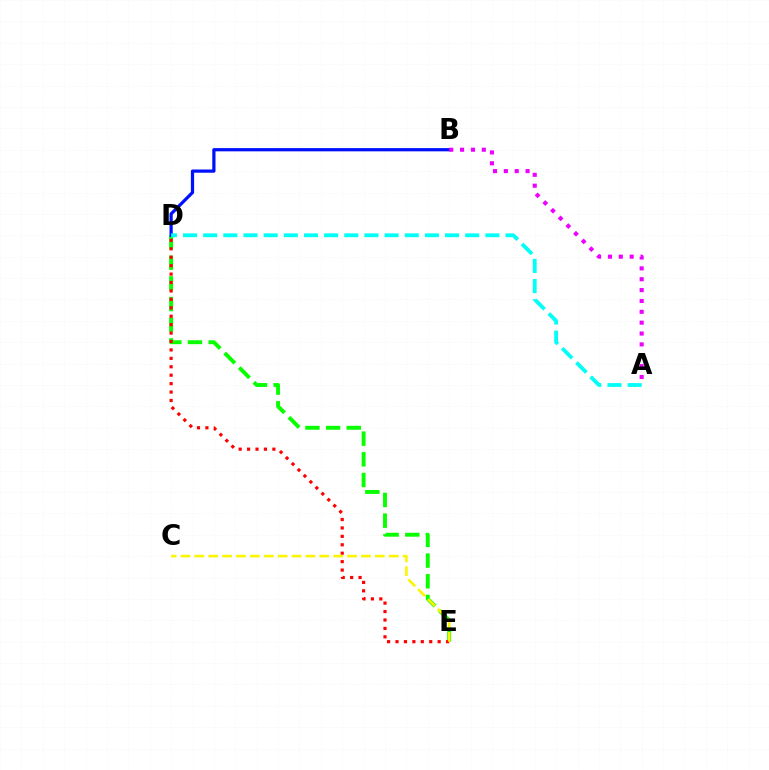{('D', 'E'): [{'color': '#08ff00', 'line_style': 'dashed', 'thickness': 2.81}, {'color': '#ff0000', 'line_style': 'dotted', 'thickness': 2.29}], ('B', 'D'): [{'color': '#0010ff', 'line_style': 'solid', 'thickness': 2.33}], ('A', 'B'): [{'color': '#ee00ff', 'line_style': 'dotted', 'thickness': 2.95}], ('A', 'D'): [{'color': '#00fff6', 'line_style': 'dashed', 'thickness': 2.74}], ('C', 'E'): [{'color': '#fcf500', 'line_style': 'dashed', 'thickness': 1.89}]}